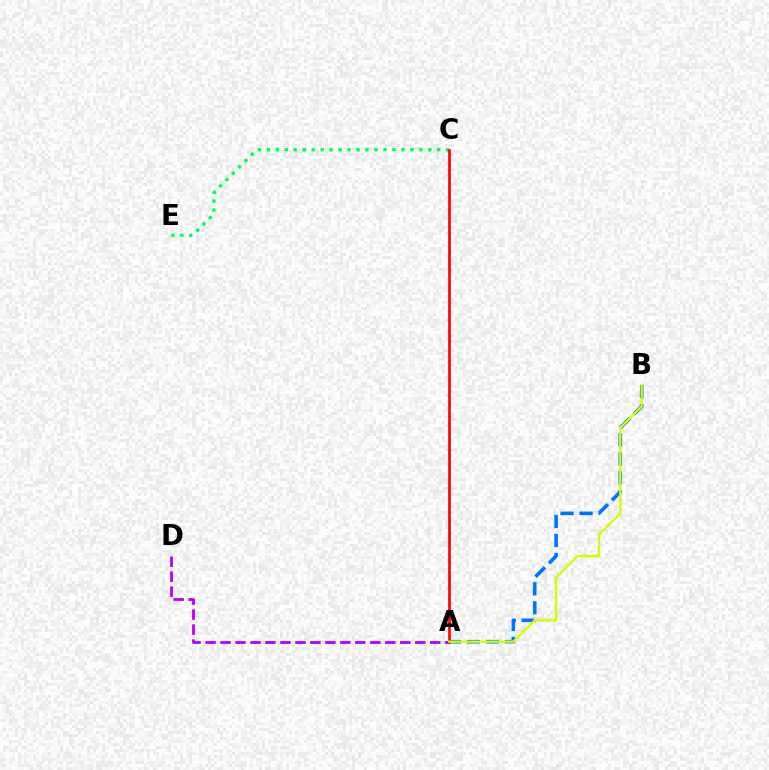{('C', 'E'): [{'color': '#00ff5c', 'line_style': 'dotted', 'thickness': 2.44}], ('A', 'B'): [{'color': '#0074ff', 'line_style': 'dashed', 'thickness': 2.59}, {'color': '#d1ff00', 'line_style': 'solid', 'thickness': 1.66}], ('A', 'D'): [{'color': '#b900ff', 'line_style': 'dashed', 'thickness': 2.03}], ('A', 'C'): [{'color': '#ff0000', 'line_style': 'solid', 'thickness': 1.92}]}